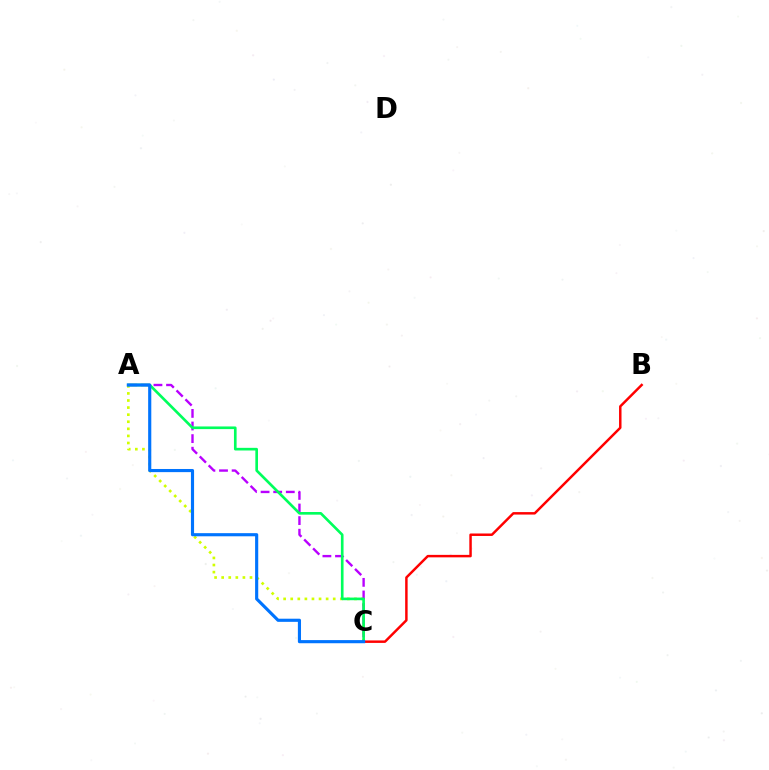{('A', 'C'): [{'color': '#d1ff00', 'line_style': 'dotted', 'thickness': 1.92}, {'color': '#b900ff', 'line_style': 'dashed', 'thickness': 1.71}, {'color': '#00ff5c', 'line_style': 'solid', 'thickness': 1.91}, {'color': '#0074ff', 'line_style': 'solid', 'thickness': 2.26}], ('B', 'C'): [{'color': '#ff0000', 'line_style': 'solid', 'thickness': 1.78}]}